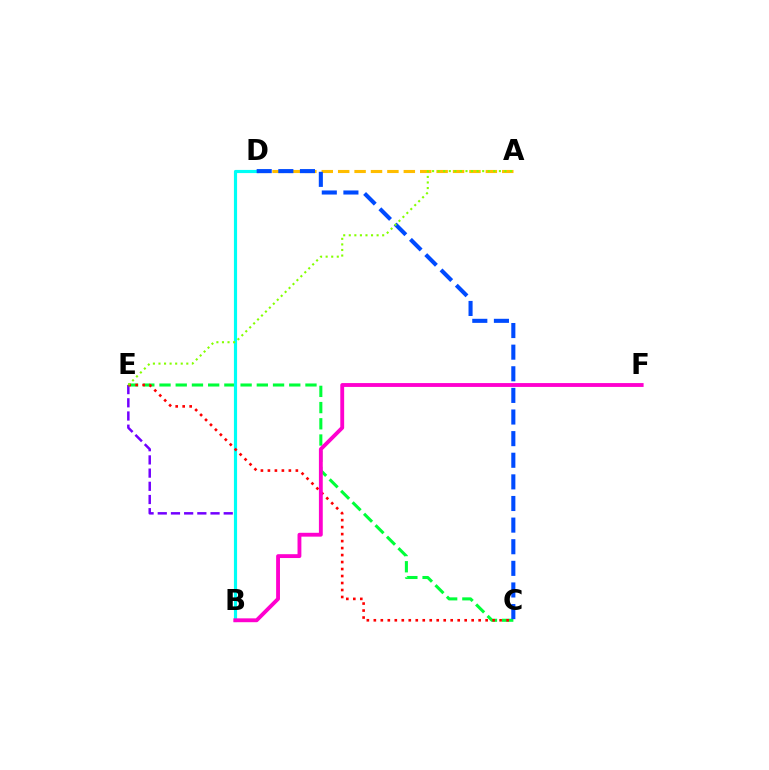{('B', 'E'): [{'color': '#7200ff', 'line_style': 'dashed', 'thickness': 1.79}], ('C', 'E'): [{'color': '#00ff39', 'line_style': 'dashed', 'thickness': 2.2}, {'color': '#ff0000', 'line_style': 'dotted', 'thickness': 1.9}], ('B', 'D'): [{'color': '#00fff6', 'line_style': 'solid', 'thickness': 2.28}], ('A', 'D'): [{'color': '#ffbd00', 'line_style': 'dashed', 'thickness': 2.23}], ('B', 'F'): [{'color': '#ff00cf', 'line_style': 'solid', 'thickness': 2.77}], ('C', 'D'): [{'color': '#004bff', 'line_style': 'dashed', 'thickness': 2.94}], ('A', 'E'): [{'color': '#84ff00', 'line_style': 'dotted', 'thickness': 1.51}]}